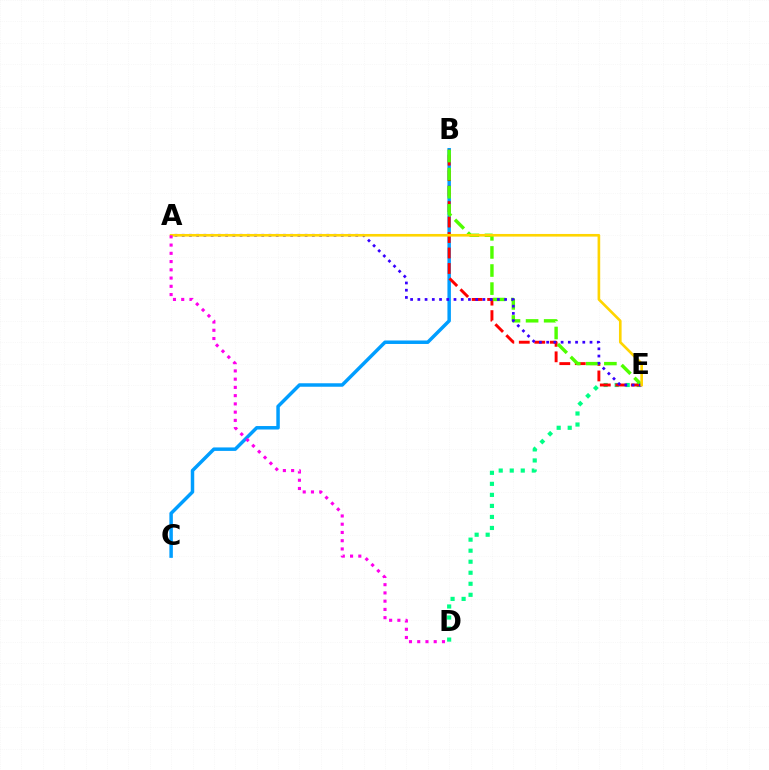{('B', 'C'): [{'color': '#009eff', 'line_style': 'solid', 'thickness': 2.5}], ('D', 'E'): [{'color': '#00ff86', 'line_style': 'dotted', 'thickness': 3.0}], ('B', 'E'): [{'color': '#ff0000', 'line_style': 'dashed', 'thickness': 2.1}, {'color': '#4fff00', 'line_style': 'dashed', 'thickness': 2.46}], ('A', 'E'): [{'color': '#3700ff', 'line_style': 'dotted', 'thickness': 1.96}, {'color': '#ffd500', 'line_style': 'solid', 'thickness': 1.9}], ('A', 'D'): [{'color': '#ff00ed', 'line_style': 'dotted', 'thickness': 2.24}]}